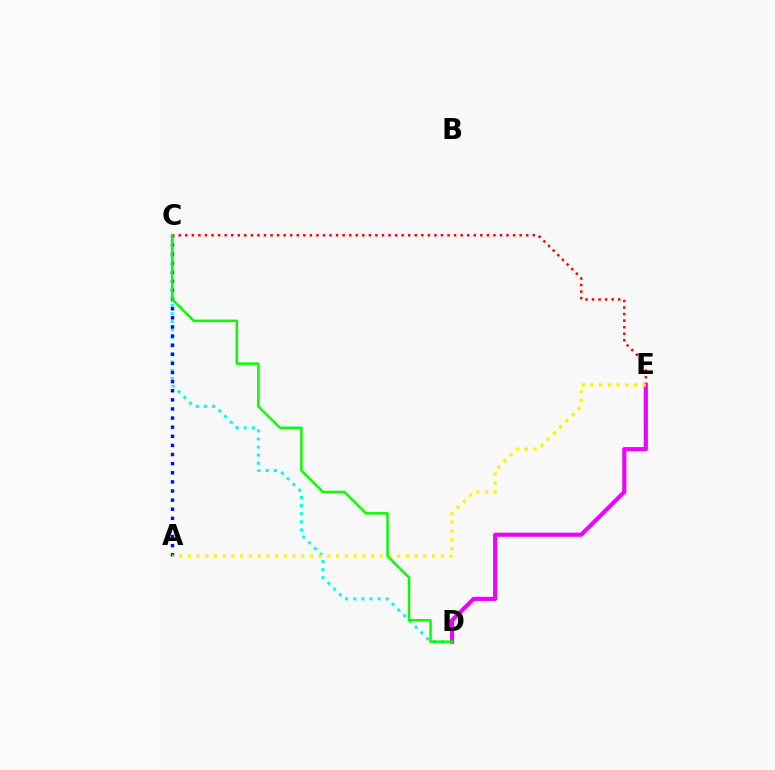{('C', 'D'): [{'color': '#00fff6', 'line_style': 'dotted', 'thickness': 2.2}, {'color': '#08ff00', 'line_style': 'solid', 'thickness': 1.79}], ('A', 'C'): [{'color': '#0010ff', 'line_style': 'dotted', 'thickness': 2.48}], ('C', 'E'): [{'color': '#ff0000', 'line_style': 'dotted', 'thickness': 1.78}], ('D', 'E'): [{'color': '#ee00ff', 'line_style': 'solid', 'thickness': 2.98}], ('A', 'E'): [{'color': '#fcf500', 'line_style': 'dotted', 'thickness': 2.37}]}